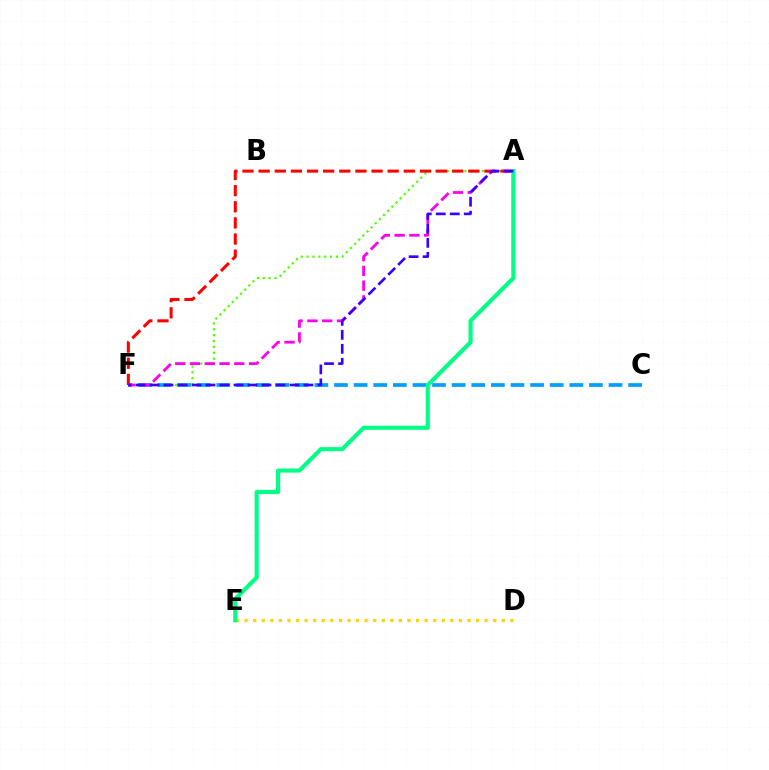{('A', 'F'): [{'color': '#4fff00', 'line_style': 'dotted', 'thickness': 1.59}, {'color': '#ff0000', 'line_style': 'dashed', 'thickness': 2.19}, {'color': '#ff00ed', 'line_style': 'dashed', 'thickness': 2.01}, {'color': '#3700ff', 'line_style': 'dashed', 'thickness': 1.9}], ('C', 'F'): [{'color': '#009eff', 'line_style': 'dashed', 'thickness': 2.66}], ('D', 'E'): [{'color': '#ffd500', 'line_style': 'dotted', 'thickness': 2.33}], ('A', 'E'): [{'color': '#00ff86', 'line_style': 'solid', 'thickness': 2.98}]}